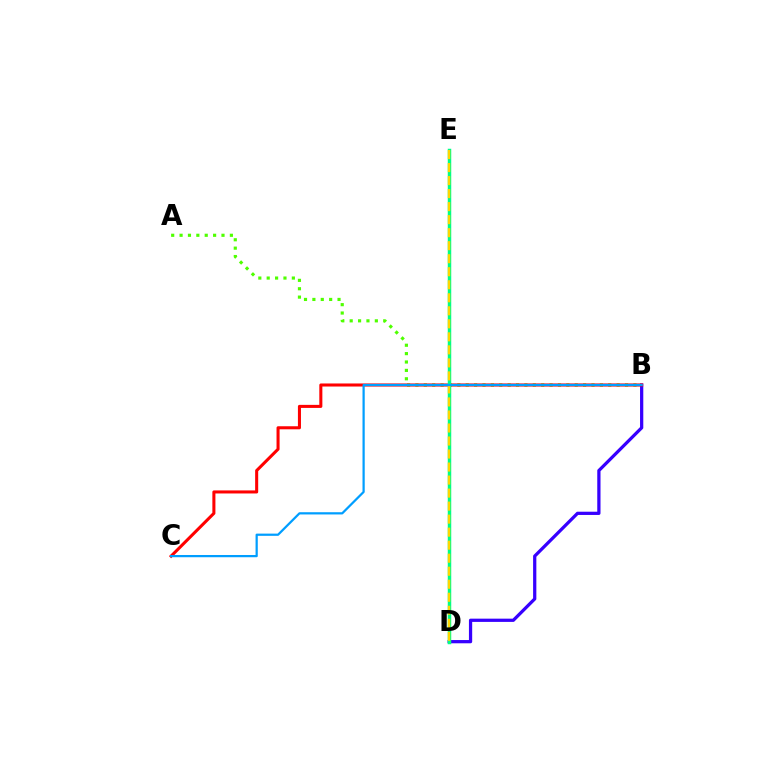{('B', 'D'): [{'color': '#3700ff', 'line_style': 'solid', 'thickness': 2.34}], ('A', 'B'): [{'color': '#4fff00', 'line_style': 'dotted', 'thickness': 2.28}], ('B', 'C'): [{'color': '#ff0000', 'line_style': 'solid', 'thickness': 2.2}, {'color': '#009eff', 'line_style': 'solid', 'thickness': 1.6}], ('D', 'E'): [{'color': '#ff00ed', 'line_style': 'dotted', 'thickness': 1.94}, {'color': '#00ff86', 'line_style': 'solid', 'thickness': 2.5}, {'color': '#ffd500', 'line_style': 'dashed', 'thickness': 1.77}]}